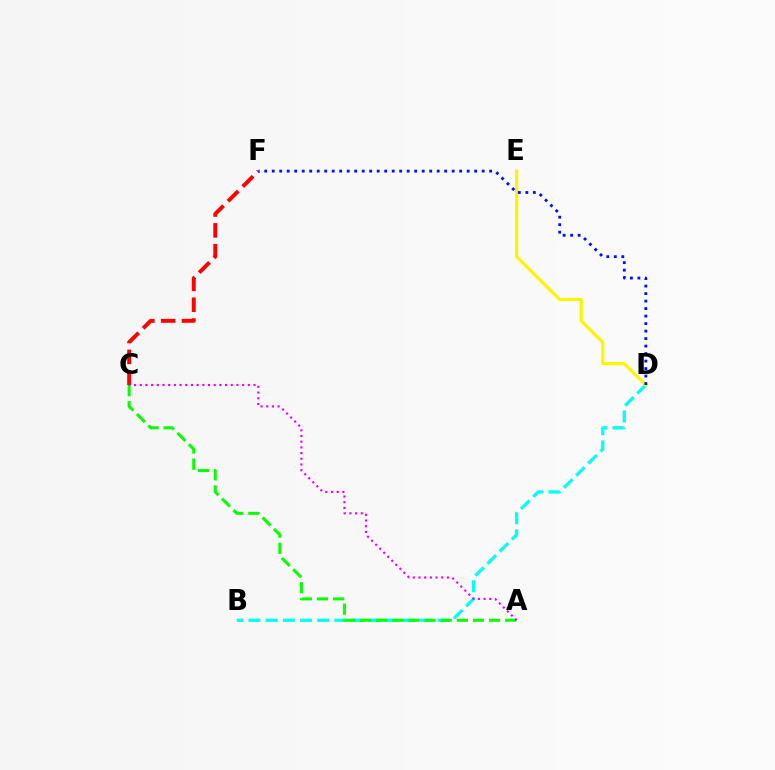{('B', 'D'): [{'color': '#00fff6', 'line_style': 'dashed', 'thickness': 2.33}], ('D', 'E'): [{'color': '#fcf500', 'line_style': 'solid', 'thickness': 2.28}], ('A', 'C'): [{'color': '#08ff00', 'line_style': 'dashed', 'thickness': 2.19}, {'color': '#ee00ff', 'line_style': 'dotted', 'thickness': 1.55}], ('C', 'F'): [{'color': '#ff0000', 'line_style': 'dashed', 'thickness': 2.83}], ('D', 'F'): [{'color': '#0010ff', 'line_style': 'dotted', 'thickness': 2.04}]}